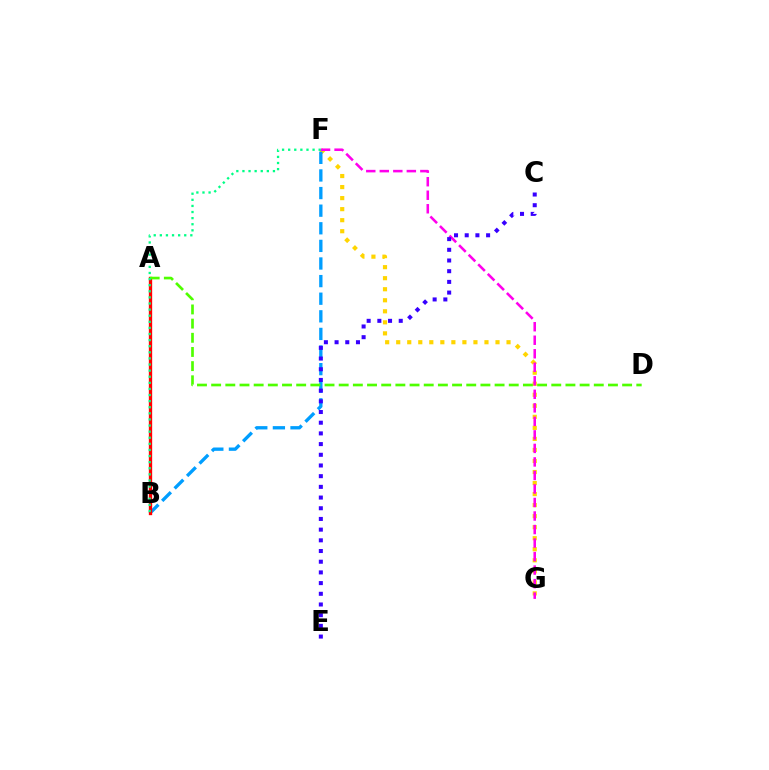{('F', 'G'): [{'color': '#ffd500', 'line_style': 'dotted', 'thickness': 3.0}, {'color': '#ff00ed', 'line_style': 'dashed', 'thickness': 1.84}], ('B', 'F'): [{'color': '#009eff', 'line_style': 'dashed', 'thickness': 2.39}, {'color': '#00ff86', 'line_style': 'dotted', 'thickness': 1.66}], ('A', 'B'): [{'color': '#ff0000', 'line_style': 'solid', 'thickness': 2.4}], ('A', 'D'): [{'color': '#4fff00', 'line_style': 'dashed', 'thickness': 1.93}], ('C', 'E'): [{'color': '#3700ff', 'line_style': 'dotted', 'thickness': 2.91}]}